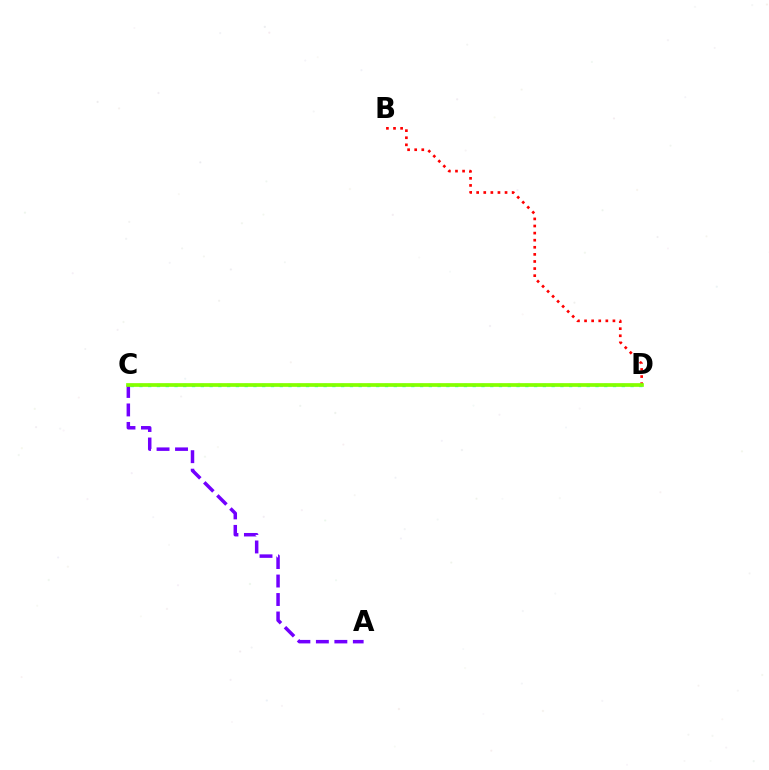{('C', 'D'): [{'color': '#00fff6', 'line_style': 'dotted', 'thickness': 2.38}, {'color': '#84ff00', 'line_style': 'solid', 'thickness': 2.67}], ('B', 'D'): [{'color': '#ff0000', 'line_style': 'dotted', 'thickness': 1.93}], ('A', 'C'): [{'color': '#7200ff', 'line_style': 'dashed', 'thickness': 2.51}]}